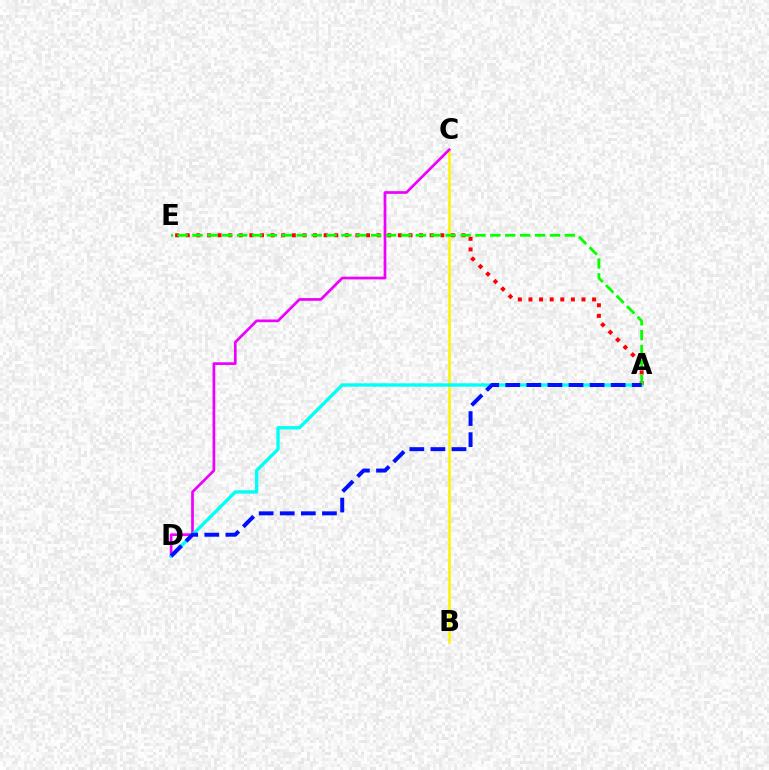{('B', 'C'): [{'color': '#fcf500', 'line_style': 'solid', 'thickness': 1.82}], ('C', 'D'): [{'color': '#ee00ff', 'line_style': 'solid', 'thickness': 1.94}], ('A', 'D'): [{'color': '#00fff6', 'line_style': 'solid', 'thickness': 2.42}, {'color': '#0010ff', 'line_style': 'dashed', 'thickness': 2.86}], ('A', 'E'): [{'color': '#ff0000', 'line_style': 'dotted', 'thickness': 2.88}, {'color': '#08ff00', 'line_style': 'dashed', 'thickness': 2.02}]}